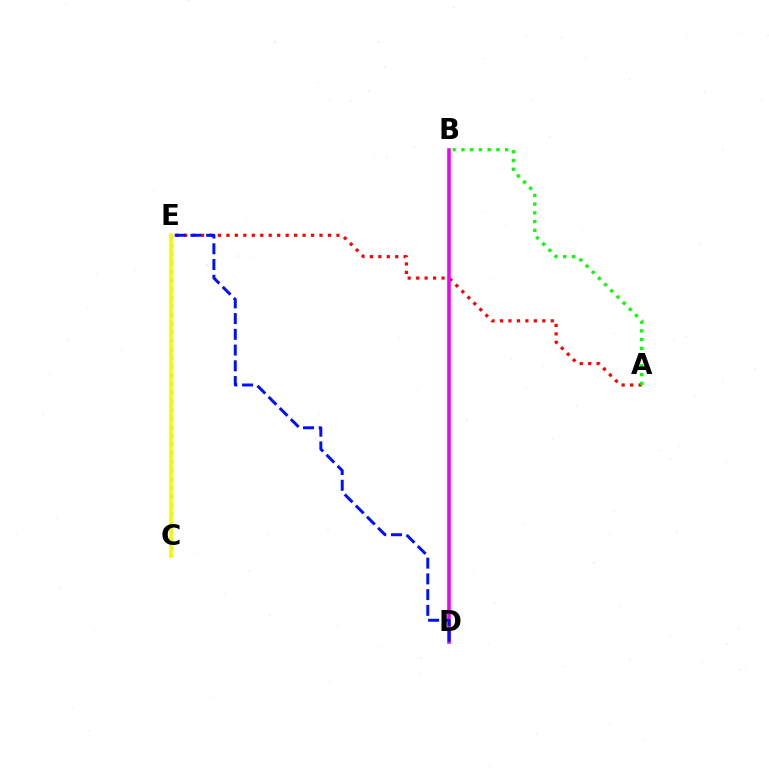{('A', 'E'): [{'color': '#ff0000', 'line_style': 'dotted', 'thickness': 2.3}], ('C', 'E'): [{'color': '#00fff6', 'line_style': 'dotted', 'thickness': 2.35}, {'color': '#fcf500', 'line_style': 'solid', 'thickness': 2.56}], ('B', 'D'): [{'color': '#ee00ff', 'line_style': 'solid', 'thickness': 2.57}], ('D', 'E'): [{'color': '#0010ff', 'line_style': 'dashed', 'thickness': 2.14}], ('A', 'B'): [{'color': '#08ff00', 'line_style': 'dotted', 'thickness': 2.38}]}